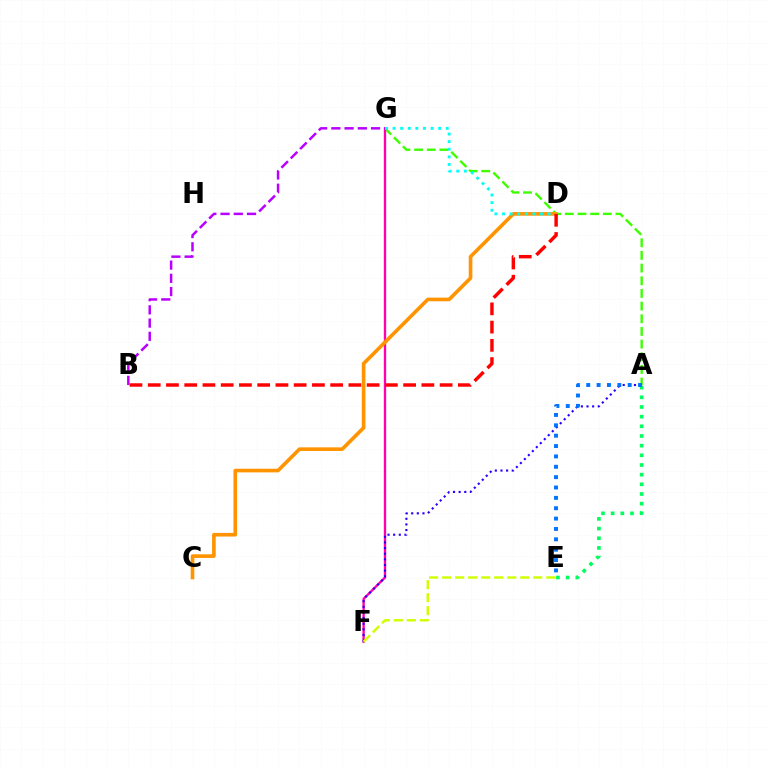{('A', 'G'): [{'color': '#3dff00', 'line_style': 'dashed', 'thickness': 1.72}], ('F', 'G'): [{'color': '#ff00ac', 'line_style': 'solid', 'thickness': 1.69}], ('A', 'E'): [{'color': '#00ff5c', 'line_style': 'dotted', 'thickness': 2.63}, {'color': '#0074ff', 'line_style': 'dotted', 'thickness': 2.82}], ('C', 'D'): [{'color': '#ff9400', 'line_style': 'solid', 'thickness': 2.62}], ('A', 'F'): [{'color': '#2500ff', 'line_style': 'dotted', 'thickness': 1.53}], ('D', 'G'): [{'color': '#00fff6', 'line_style': 'dotted', 'thickness': 2.07}], ('B', 'G'): [{'color': '#b900ff', 'line_style': 'dashed', 'thickness': 1.8}], ('E', 'F'): [{'color': '#d1ff00', 'line_style': 'dashed', 'thickness': 1.77}], ('B', 'D'): [{'color': '#ff0000', 'line_style': 'dashed', 'thickness': 2.48}]}